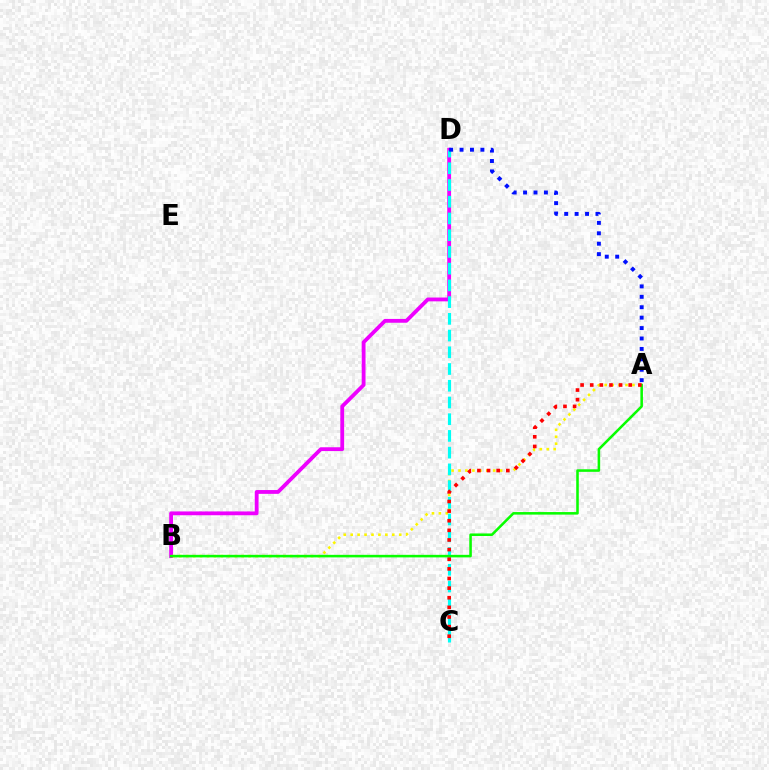{('B', 'D'): [{'color': '#ee00ff', 'line_style': 'solid', 'thickness': 2.74}], ('A', 'B'): [{'color': '#fcf500', 'line_style': 'dotted', 'thickness': 1.88}, {'color': '#08ff00', 'line_style': 'solid', 'thickness': 1.84}], ('C', 'D'): [{'color': '#00fff6', 'line_style': 'dashed', 'thickness': 2.27}], ('A', 'D'): [{'color': '#0010ff', 'line_style': 'dotted', 'thickness': 2.83}], ('A', 'C'): [{'color': '#ff0000', 'line_style': 'dotted', 'thickness': 2.62}]}